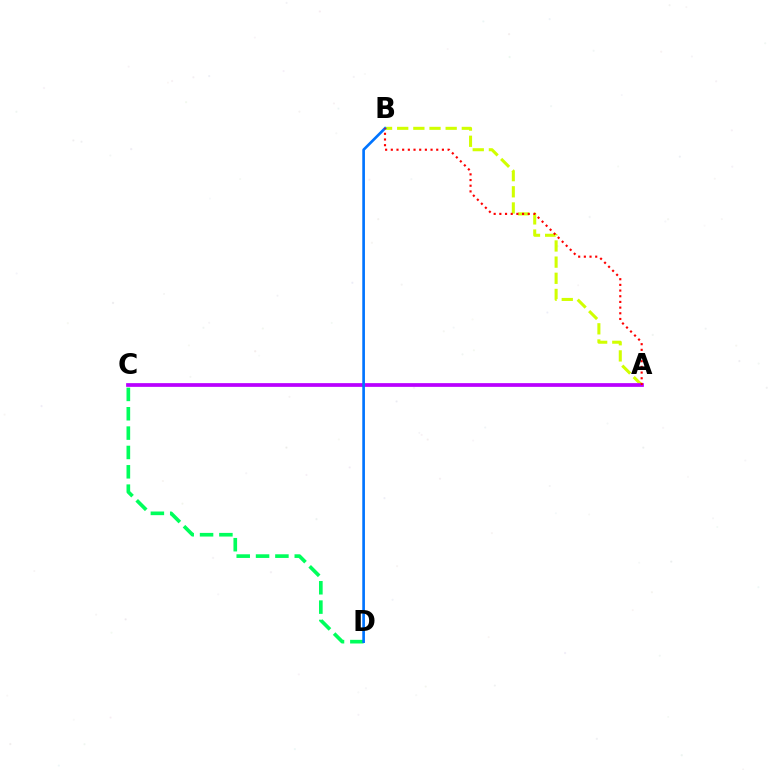{('A', 'B'): [{'color': '#d1ff00', 'line_style': 'dashed', 'thickness': 2.19}, {'color': '#ff0000', 'line_style': 'dotted', 'thickness': 1.54}], ('A', 'C'): [{'color': '#b900ff', 'line_style': 'solid', 'thickness': 2.68}], ('C', 'D'): [{'color': '#00ff5c', 'line_style': 'dashed', 'thickness': 2.63}], ('B', 'D'): [{'color': '#0074ff', 'line_style': 'solid', 'thickness': 1.92}]}